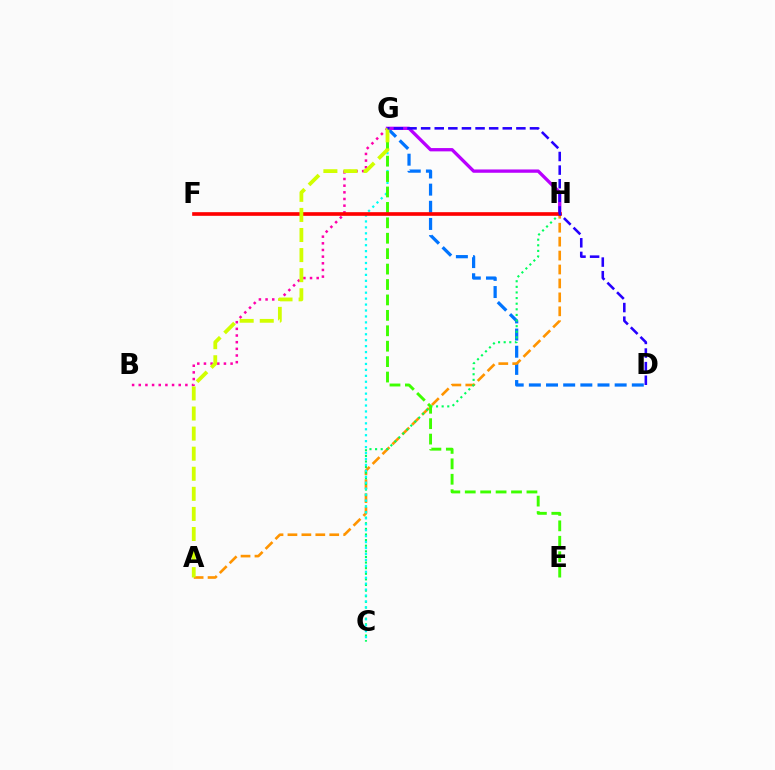{('B', 'G'): [{'color': '#ff00ac', 'line_style': 'dotted', 'thickness': 1.81}], ('D', 'G'): [{'color': '#0074ff', 'line_style': 'dashed', 'thickness': 2.33}, {'color': '#2500ff', 'line_style': 'dashed', 'thickness': 1.85}], ('A', 'H'): [{'color': '#ff9400', 'line_style': 'dashed', 'thickness': 1.89}], ('C', 'H'): [{'color': '#00ff5c', 'line_style': 'dotted', 'thickness': 1.53}], ('G', 'H'): [{'color': '#b900ff', 'line_style': 'solid', 'thickness': 2.38}], ('C', 'G'): [{'color': '#00fff6', 'line_style': 'dotted', 'thickness': 1.61}], ('E', 'G'): [{'color': '#3dff00', 'line_style': 'dashed', 'thickness': 2.1}], ('F', 'H'): [{'color': '#ff0000', 'line_style': 'solid', 'thickness': 2.63}], ('A', 'G'): [{'color': '#d1ff00', 'line_style': 'dashed', 'thickness': 2.73}]}